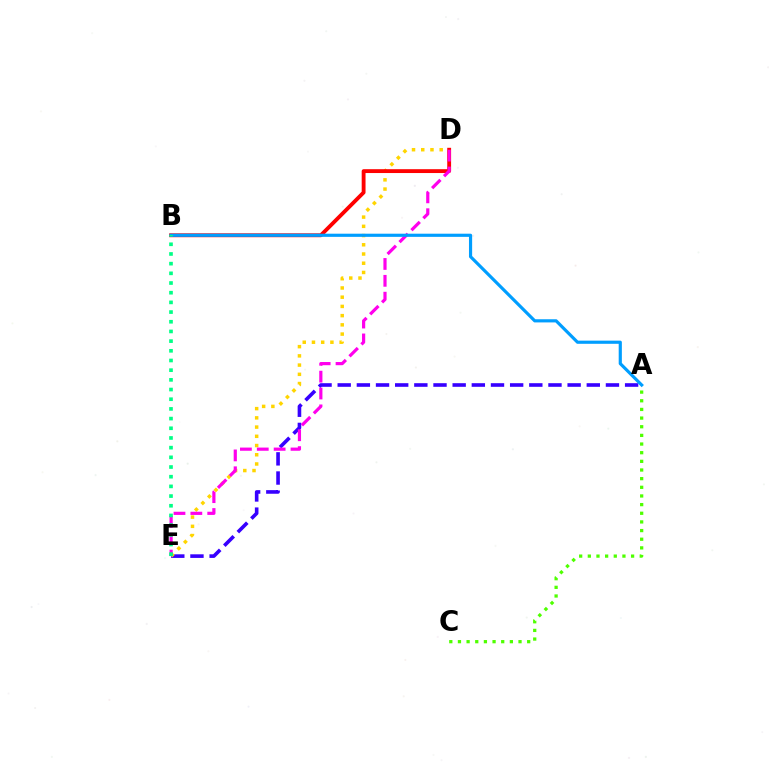{('A', 'E'): [{'color': '#3700ff', 'line_style': 'dashed', 'thickness': 2.6}], ('D', 'E'): [{'color': '#ffd500', 'line_style': 'dotted', 'thickness': 2.51}, {'color': '#ff00ed', 'line_style': 'dashed', 'thickness': 2.29}], ('B', 'D'): [{'color': '#ff0000', 'line_style': 'solid', 'thickness': 2.77}], ('A', 'C'): [{'color': '#4fff00', 'line_style': 'dotted', 'thickness': 2.35}], ('A', 'B'): [{'color': '#009eff', 'line_style': 'solid', 'thickness': 2.28}], ('B', 'E'): [{'color': '#00ff86', 'line_style': 'dotted', 'thickness': 2.63}]}